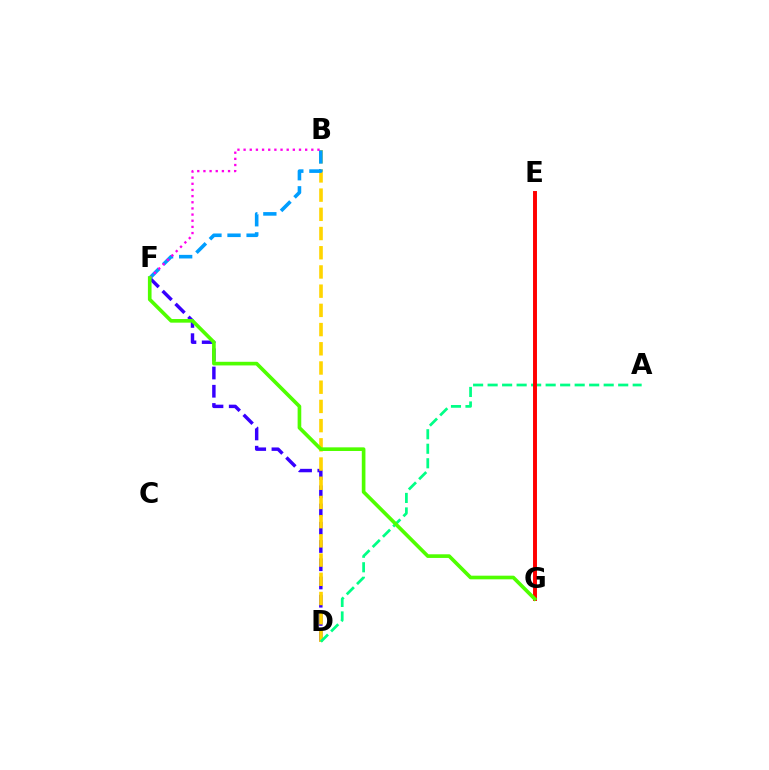{('D', 'F'): [{'color': '#3700ff', 'line_style': 'dashed', 'thickness': 2.48}], ('B', 'D'): [{'color': '#ffd500', 'line_style': 'dashed', 'thickness': 2.61}], ('A', 'D'): [{'color': '#00ff86', 'line_style': 'dashed', 'thickness': 1.97}], ('B', 'F'): [{'color': '#009eff', 'line_style': 'dashed', 'thickness': 2.59}, {'color': '#ff00ed', 'line_style': 'dotted', 'thickness': 1.67}], ('E', 'G'): [{'color': '#ff0000', 'line_style': 'solid', 'thickness': 2.83}], ('F', 'G'): [{'color': '#4fff00', 'line_style': 'solid', 'thickness': 2.63}]}